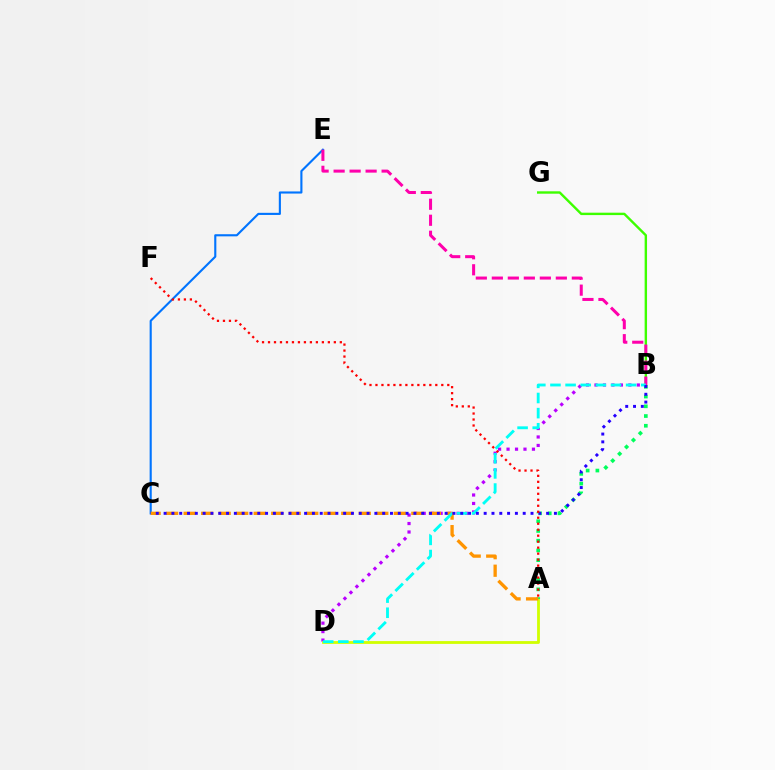{('B', 'G'): [{'color': '#3dff00', 'line_style': 'solid', 'thickness': 1.73}], ('B', 'D'): [{'color': '#b900ff', 'line_style': 'dotted', 'thickness': 2.3}, {'color': '#00fff6', 'line_style': 'dashed', 'thickness': 2.06}], ('C', 'E'): [{'color': '#0074ff', 'line_style': 'solid', 'thickness': 1.53}], ('A', 'D'): [{'color': '#d1ff00', 'line_style': 'solid', 'thickness': 2.02}], ('A', 'B'): [{'color': '#00ff5c', 'line_style': 'dotted', 'thickness': 2.64}], ('A', 'C'): [{'color': '#ff9400', 'line_style': 'dashed', 'thickness': 2.38}], ('B', 'E'): [{'color': '#ff00ac', 'line_style': 'dashed', 'thickness': 2.17}], ('B', 'C'): [{'color': '#2500ff', 'line_style': 'dotted', 'thickness': 2.12}], ('A', 'F'): [{'color': '#ff0000', 'line_style': 'dotted', 'thickness': 1.63}]}